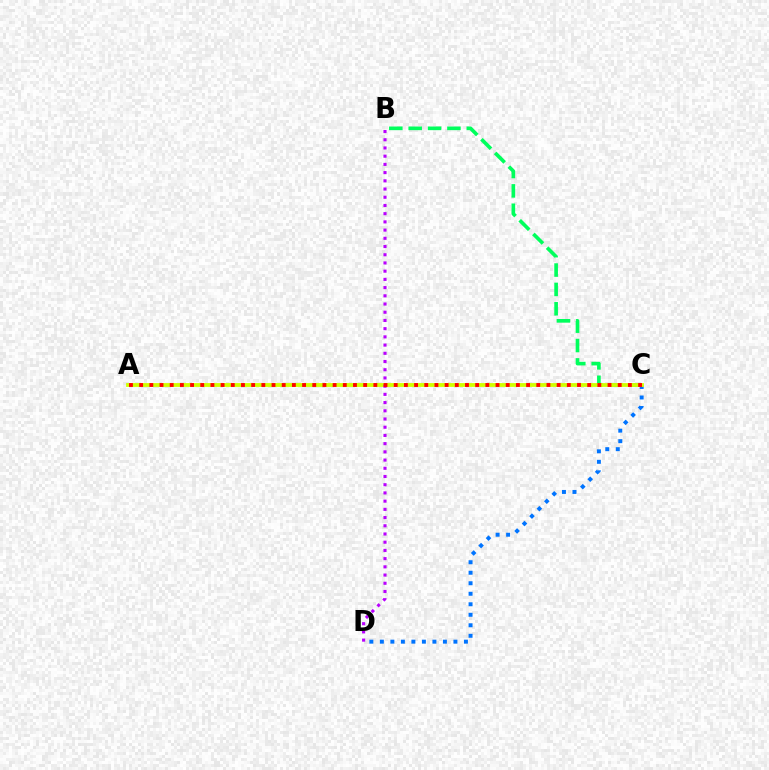{('C', 'D'): [{'color': '#0074ff', 'line_style': 'dotted', 'thickness': 2.85}], ('B', 'C'): [{'color': '#00ff5c', 'line_style': 'dashed', 'thickness': 2.63}], ('A', 'C'): [{'color': '#d1ff00', 'line_style': 'solid', 'thickness': 2.74}, {'color': '#ff0000', 'line_style': 'dotted', 'thickness': 2.77}], ('B', 'D'): [{'color': '#b900ff', 'line_style': 'dotted', 'thickness': 2.23}]}